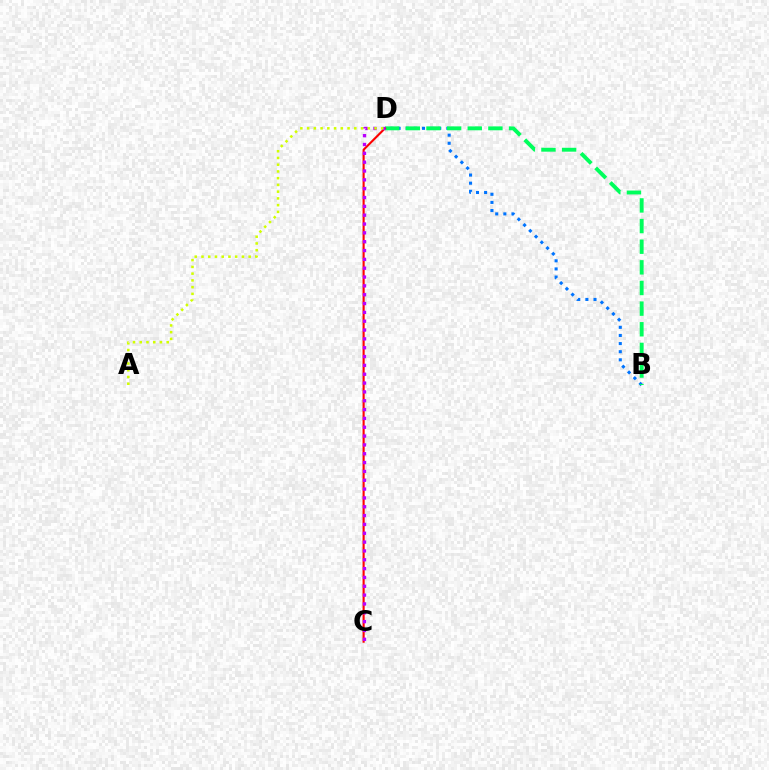{('B', 'D'): [{'color': '#0074ff', 'line_style': 'dotted', 'thickness': 2.21}, {'color': '#00ff5c', 'line_style': 'dashed', 'thickness': 2.8}], ('C', 'D'): [{'color': '#ff0000', 'line_style': 'solid', 'thickness': 1.52}, {'color': '#b900ff', 'line_style': 'dotted', 'thickness': 2.4}], ('A', 'D'): [{'color': '#d1ff00', 'line_style': 'dotted', 'thickness': 1.83}]}